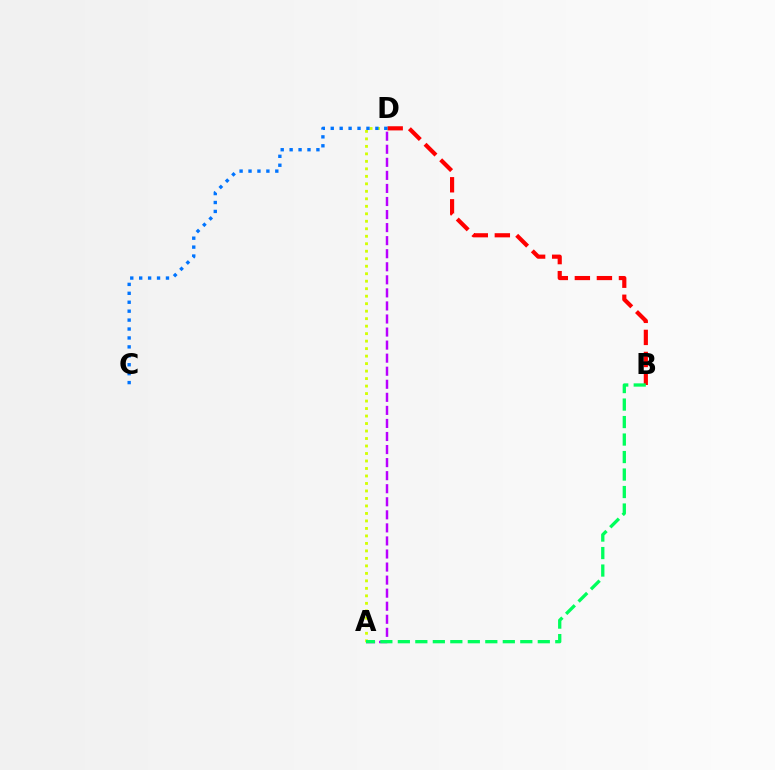{('A', 'D'): [{'color': '#b900ff', 'line_style': 'dashed', 'thickness': 1.77}, {'color': '#d1ff00', 'line_style': 'dotted', 'thickness': 2.04}], ('B', 'D'): [{'color': '#ff0000', 'line_style': 'dashed', 'thickness': 3.0}], ('C', 'D'): [{'color': '#0074ff', 'line_style': 'dotted', 'thickness': 2.43}], ('A', 'B'): [{'color': '#00ff5c', 'line_style': 'dashed', 'thickness': 2.38}]}